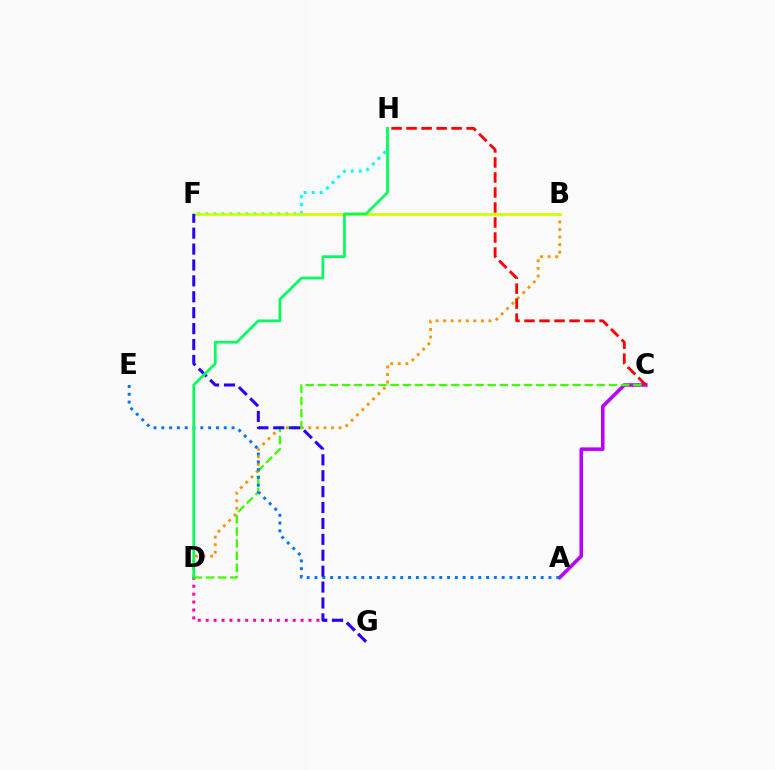{('B', 'D'): [{'color': '#ff9400', 'line_style': 'dotted', 'thickness': 2.05}], ('D', 'G'): [{'color': '#ff00ac', 'line_style': 'dotted', 'thickness': 2.15}], ('F', 'H'): [{'color': '#00fff6', 'line_style': 'dotted', 'thickness': 2.17}], ('A', 'C'): [{'color': '#b900ff', 'line_style': 'solid', 'thickness': 2.57}], ('C', 'D'): [{'color': '#3dff00', 'line_style': 'dashed', 'thickness': 1.65}], ('B', 'F'): [{'color': '#d1ff00', 'line_style': 'solid', 'thickness': 1.96}], ('C', 'H'): [{'color': '#ff0000', 'line_style': 'dashed', 'thickness': 2.04}], ('A', 'E'): [{'color': '#0074ff', 'line_style': 'dotted', 'thickness': 2.12}], ('F', 'G'): [{'color': '#2500ff', 'line_style': 'dashed', 'thickness': 2.16}], ('D', 'H'): [{'color': '#00ff5c', 'line_style': 'solid', 'thickness': 1.96}]}